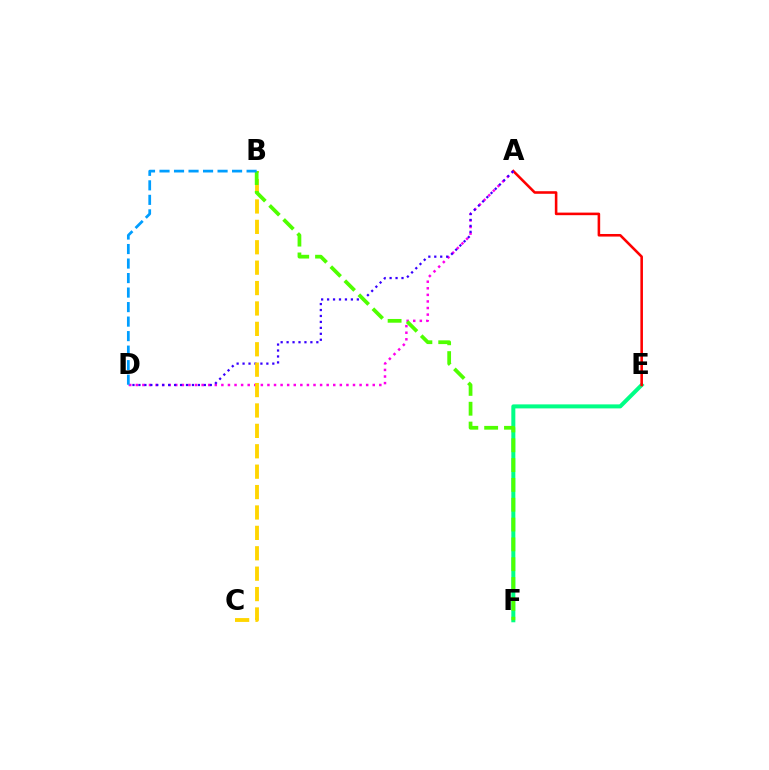{('E', 'F'): [{'color': '#00ff86', 'line_style': 'solid', 'thickness': 2.89}], ('A', 'E'): [{'color': '#ff0000', 'line_style': 'solid', 'thickness': 1.86}], ('A', 'D'): [{'color': '#ff00ed', 'line_style': 'dotted', 'thickness': 1.79}, {'color': '#3700ff', 'line_style': 'dotted', 'thickness': 1.62}], ('B', 'C'): [{'color': '#ffd500', 'line_style': 'dashed', 'thickness': 2.77}], ('B', 'F'): [{'color': '#4fff00', 'line_style': 'dashed', 'thickness': 2.69}], ('B', 'D'): [{'color': '#009eff', 'line_style': 'dashed', 'thickness': 1.97}]}